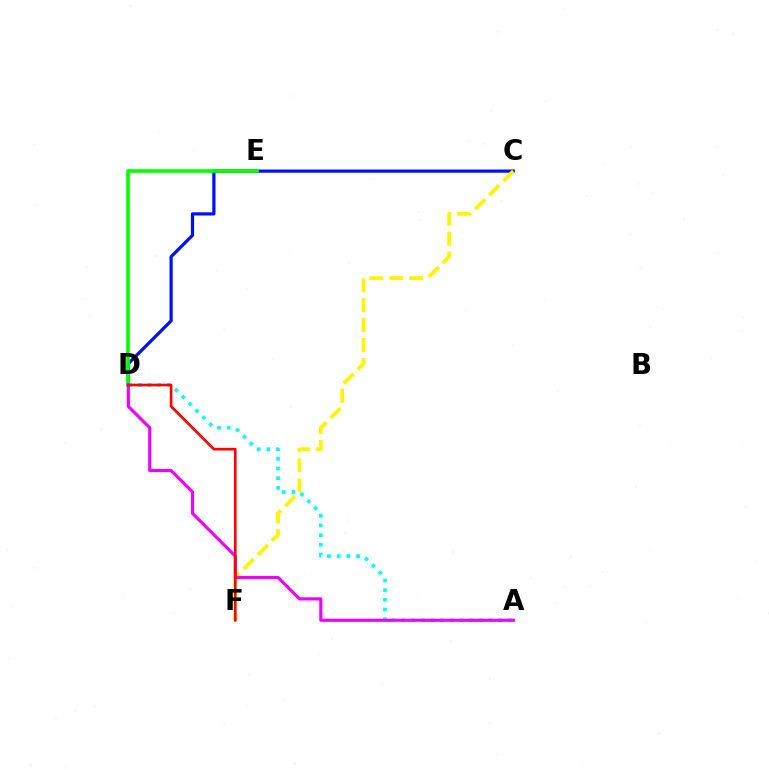{('C', 'D'): [{'color': '#0010ff', 'line_style': 'solid', 'thickness': 2.31}], ('A', 'D'): [{'color': '#00fff6', 'line_style': 'dotted', 'thickness': 2.63}, {'color': '#ee00ff', 'line_style': 'solid', 'thickness': 2.26}], ('C', 'F'): [{'color': '#fcf500', 'line_style': 'dashed', 'thickness': 2.71}], ('D', 'E'): [{'color': '#08ff00', 'line_style': 'solid', 'thickness': 2.65}], ('D', 'F'): [{'color': '#ff0000', 'line_style': 'solid', 'thickness': 1.92}]}